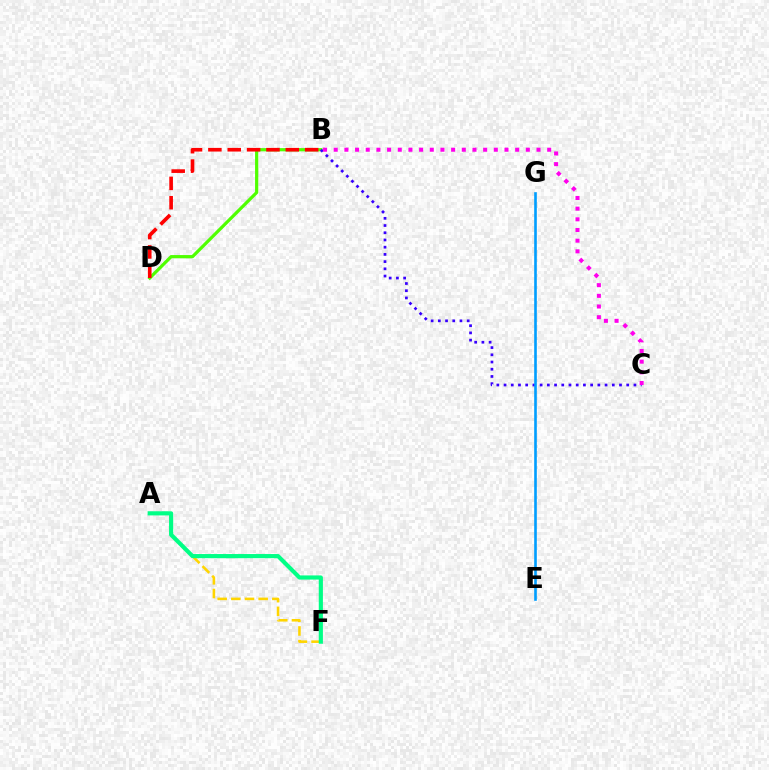{('A', 'F'): [{'color': '#ffd500', 'line_style': 'dashed', 'thickness': 1.86}, {'color': '#00ff86', 'line_style': 'solid', 'thickness': 2.98}], ('B', 'D'): [{'color': '#4fff00', 'line_style': 'solid', 'thickness': 2.32}, {'color': '#ff0000', 'line_style': 'dashed', 'thickness': 2.63}], ('B', 'C'): [{'color': '#3700ff', 'line_style': 'dotted', 'thickness': 1.96}, {'color': '#ff00ed', 'line_style': 'dotted', 'thickness': 2.9}], ('E', 'G'): [{'color': '#009eff', 'line_style': 'solid', 'thickness': 1.89}]}